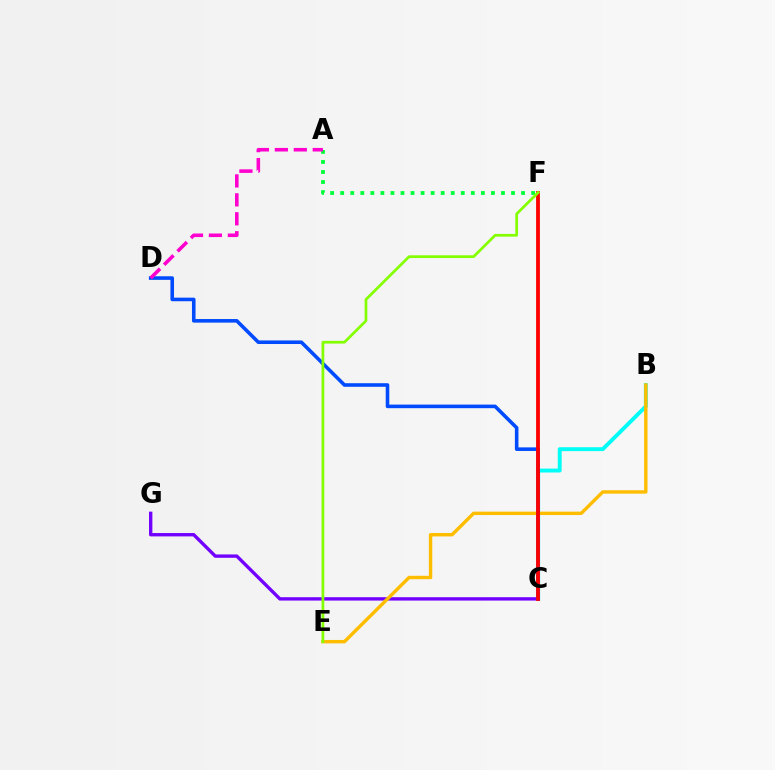{('A', 'F'): [{'color': '#00ff39', 'line_style': 'dotted', 'thickness': 2.73}], ('C', 'G'): [{'color': '#7200ff', 'line_style': 'solid', 'thickness': 2.42}], ('B', 'C'): [{'color': '#00fff6', 'line_style': 'solid', 'thickness': 2.81}], ('B', 'E'): [{'color': '#ffbd00', 'line_style': 'solid', 'thickness': 2.45}], ('C', 'D'): [{'color': '#004bff', 'line_style': 'solid', 'thickness': 2.58}], ('A', 'D'): [{'color': '#ff00cf', 'line_style': 'dashed', 'thickness': 2.57}], ('C', 'F'): [{'color': '#ff0000', 'line_style': 'solid', 'thickness': 2.75}], ('E', 'F'): [{'color': '#84ff00', 'line_style': 'solid', 'thickness': 1.96}]}